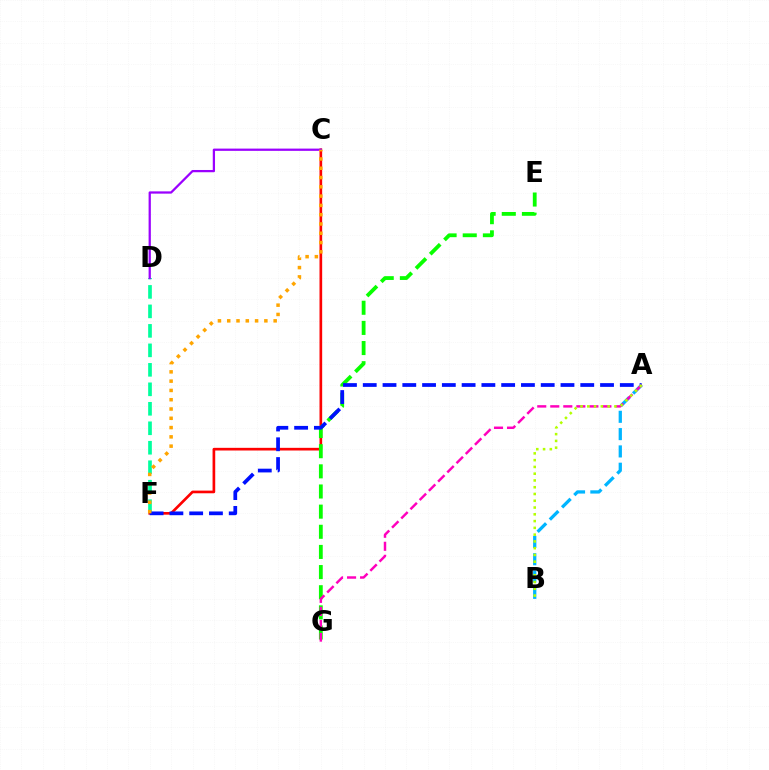{('C', 'F'): [{'color': '#ff0000', 'line_style': 'solid', 'thickness': 1.92}, {'color': '#ffa500', 'line_style': 'dotted', 'thickness': 2.52}], ('E', 'G'): [{'color': '#08ff00', 'line_style': 'dashed', 'thickness': 2.74}], ('A', 'B'): [{'color': '#00b5ff', 'line_style': 'dashed', 'thickness': 2.35}, {'color': '#b3ff00', 'line_style': 'dotted', 'thickness': 1.84}], ('D', 'F'): [{'color': '#00ff9d', 'line_style': 'dashed', 'thickness': 2.65}], ('A', 'F'): [{'color': '#0010ff', 'line_style': 'dashed', 'thickness': 2.69}], ('C', 'D'): [{'color': '#9b00ff', 'line_style': 'solid', 'thickness': 1.62}], ('A', 'G'): [{'color': '#ff00bd', 'line_style': 'dashed', 'thickness': 1.77}]}